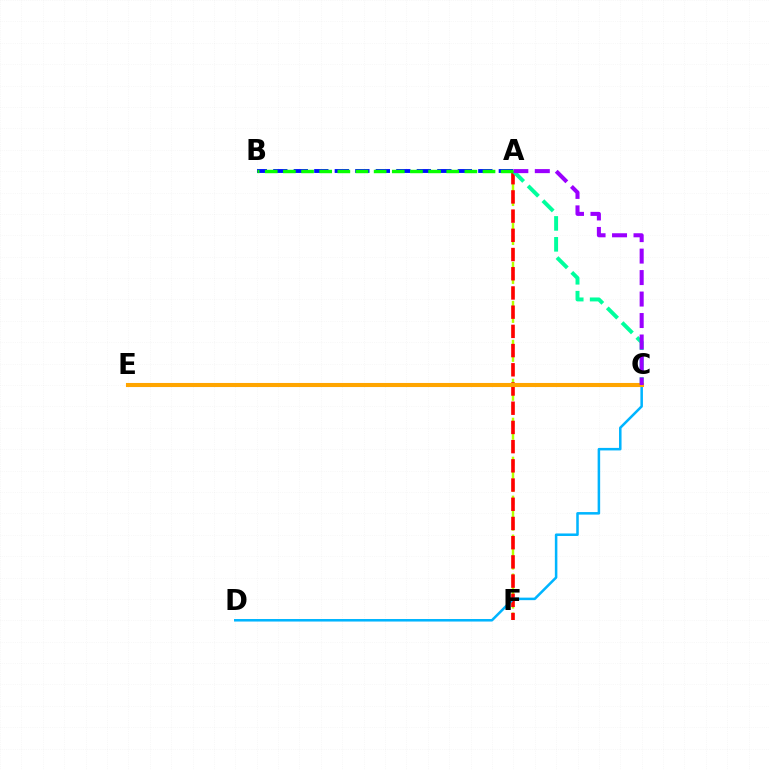{('A', 'F'): [{'color': '#b3ff00', 'line_style': 'dashed', 'thickness': 1.76}, {'color': '#ff0000', 'line_style': 'dashed', 'thickness': 2.61}], ('C', 'E'): [{'color': '#ff00bd', 'line_style': 'solid', 'thickness': 2.17}, {'color': '#ffa500', 'line_style': 'solid', 'thickness': 2.93}], ('A', 'C'): [{'color': '#00ff9d', 'line_style': 'dashed', 'thickness': 2.84}, {'color': '#9b00ff', 'line_style': 'dashed', 'thickness': 2.92}], ('A', 'B'): [{'color': '#0010ff', 'line_style': 'dashed', 'thickness': 2.79}, {'color': '#08ff00', 'line_style': 'dashed', 'thickness': 2.47}], ('C', 'D'): [{'color': '#00b5ff', 'line_style': 'solid', 'thickness': 1.82}]}